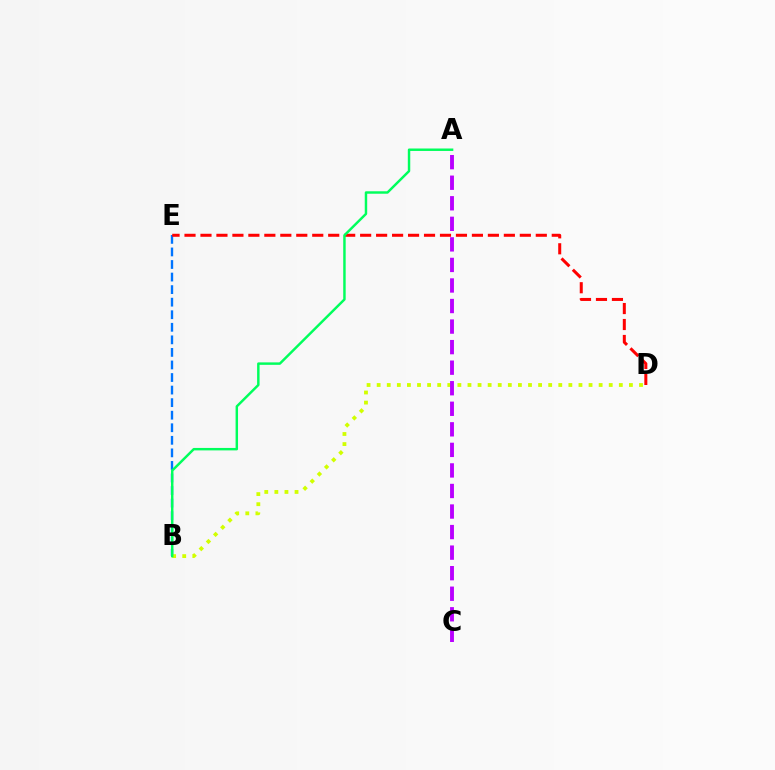{('B', 'E'): [{'color': '#0074ff', 'line_style': 'dashed', 'thickness': 1.71}], ('B', 'D'): [{'color': '#d1ff00', 'line_style': 'dotted', 'thickness': 2.74}], ('D', 'E'): [{'color': '#ff0000', 'line_style': 'dashed', 'thickness': 2.17}], ('A', 'B'): [{'color': '#00ff5c', 'line_style': 'solid', 'thickness': 1.77}], ('A', 'C'): [{'color': '#b900ff', 'line_style': 'dashed', 'thickness': 2.79}]}